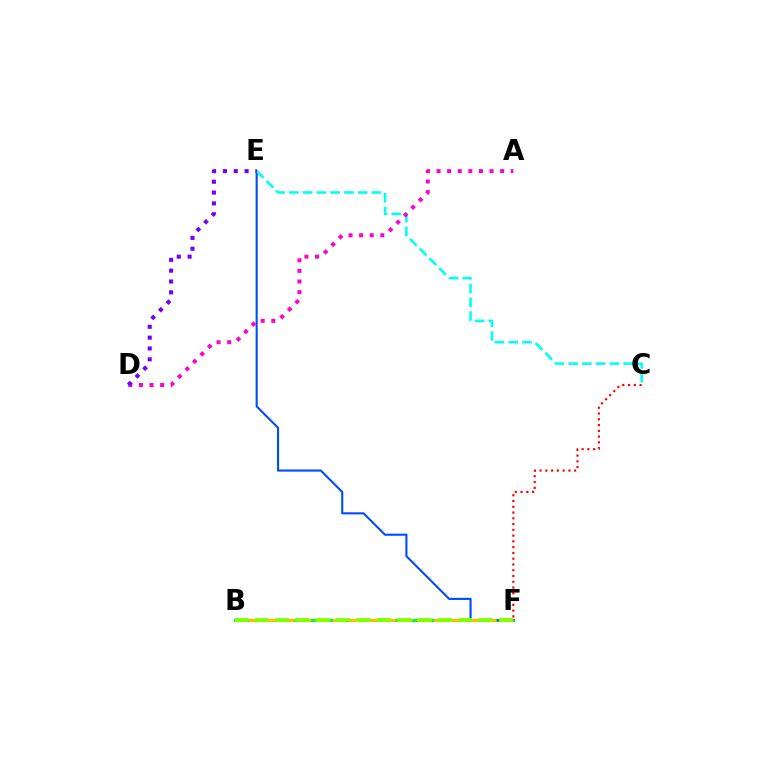{('B', 'F'): [{'color': '#00ff39', 'line_style': 'solid', 'thickness': 2.2}, {'color': '#ffbd00', 'line_style': 'dashed', 'thickness': 2.29}, {'color': '#84ff00', 'line_style': 'dashed', 'thickness': 2.76}], ('E', 'F'): [{'color': '#004bff', 'line_style': 'solid', 'thickness': 1.51}], ('C', 'E'): [{'color': '#00fff6', 'line_style': 'dashed', 'thickness': 1.87}], ('A', 'D'): [{'color': '#ff00cf', 'line_style': 'dotted', 'thickness': 2.88}], ('C', 'F'): [{'color': '#ff0000', 'line_style': 'dotted', 'thickness': 1.57}], ('D', 'E'): [{'color': '#7200ff', 'line_style': 'dotted', 'thickness': 2.94}]}